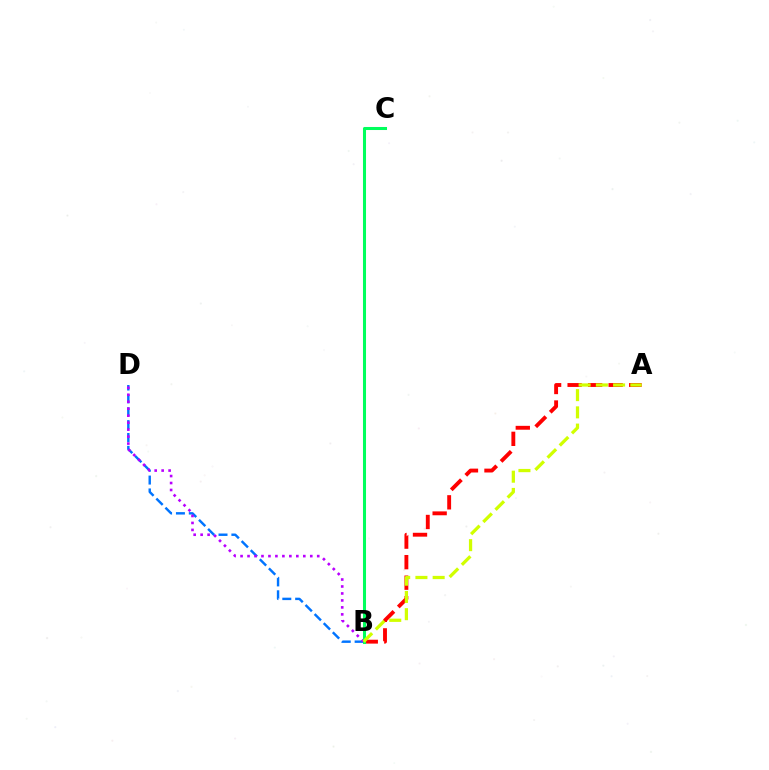{('A', 'B'): [{'color': '#ff0000', 'line_style': 'dashed', 'thickness': 2.79}, {'color': '#d1ff00', 'line_style': 'dashed', 'thickness': 2.34}], ('B', 'D'): [{'color': '#0074ff', 'line_style': 'dashed', 'thickness': 1.75}, {'color': '#b900ff', 'line_style': 'dotted', 'thickness': 1.89}], ('B', 'C'): [{'color': '#00ff5c', 'line_style': 'solid', 'thickness': 2.19}]}